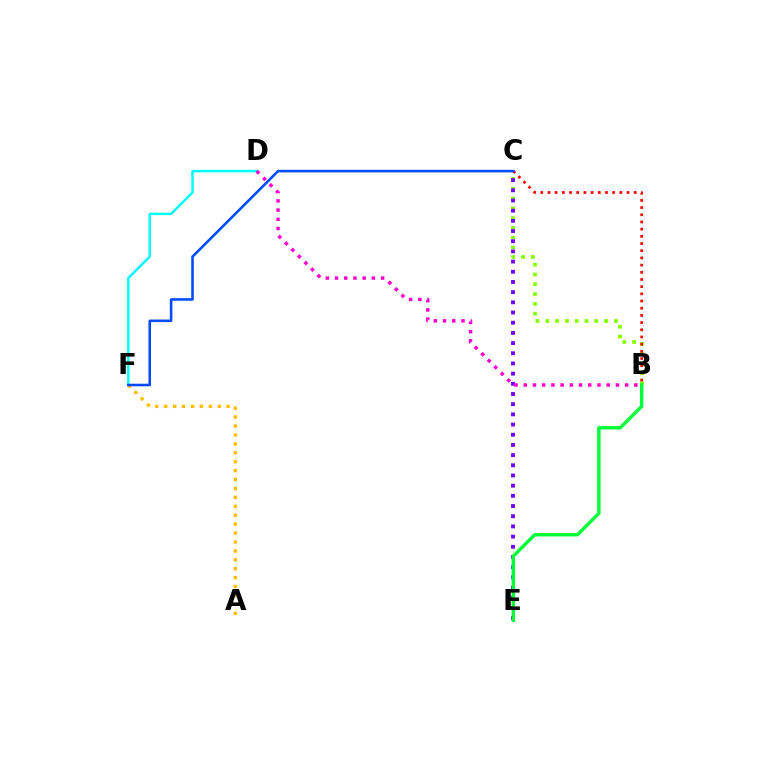{('D', 'F'): [{'color': '#00fff6', 'line_style': 'solid', 'thickness': 1.76}], ('B', 'C'): [{'color': '#84ff00', 'line_style': 'dotted', 'thickness': 2.66}, {'color': '#ff0000', 'line_style': 'dotted', 'thickness': 1.95}], ('C', 'E'): [{'color': '#7200ff', 'line_style': 'dotted', 'thickness': 2.77}], ('A', 'F'): [{'color': '#ffbd00', 'line_style': 'dotted', 'thickness': 2.42}], ('B', 'E'): [{'color': '#00ff39', 'line_style': 'solid', 'thickness': 2.45}], ('C', 'F'): [{'color': '#004bff', 'line_style': 'solid', 'thickness': 1.86}], ('B', 'D'): [{'color': '#ff00cf', 'line_style': 'dotted', 'thickness': 2.5}]}